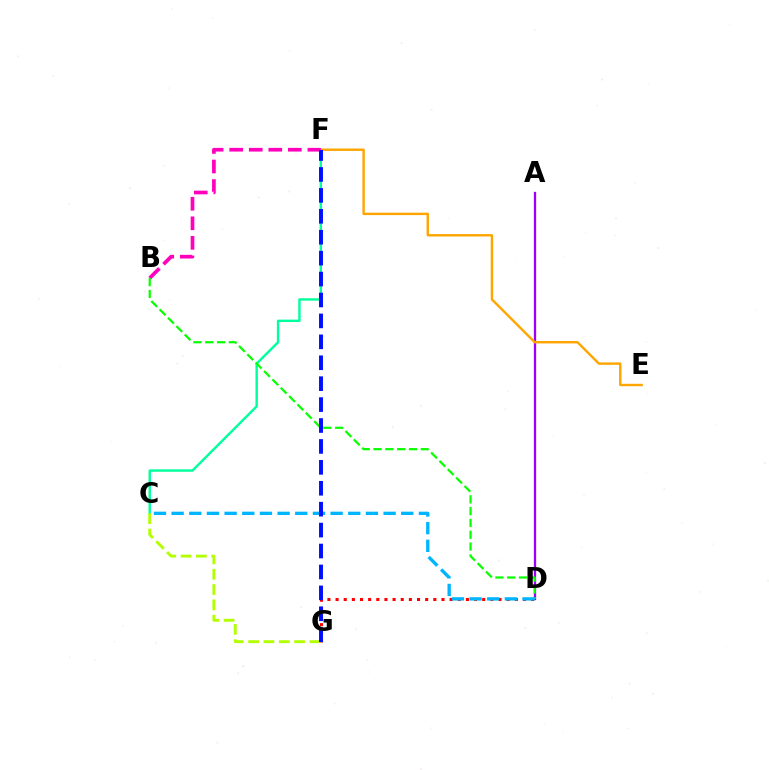{('D', 'G'): [{'color': '#ff0000', 'line_style': 'dotted', 'thickness': 2.21}], ('C', 'F'): [{'color': '#00ff9d', 'line_style': 'solid', 'thickness': 1.74}], ('A', 'D'): [{'color': '#9b00ff', 'line_style': 'solid', 'thickness': 1.66}], ('E', 'F'): [{'color': '#ffa500', 'line_style': 'solid', 'thickness': 1.73}], ('C', 'G'): [{'color': '#b3ff00', 'line_style': 'dashed', 'thickness': 2.08}], ('B', 'F'): [{'color': '#ff00bd', 'line_style': 'dashed', 'thickness': 2.66}], ('B', 'D'): [{'color': '#08ff00', 'line_style': 'dashed', 'thickness': 1.6}], ('C', 'D'): [{'color': '#00b5ff', 'line_style': 'dashed', 'thickness': 2.4}], ('F', 'G'): [{'color': '#0010ff', 'line_style': 'dashed', 'thickness': 2.84}]}